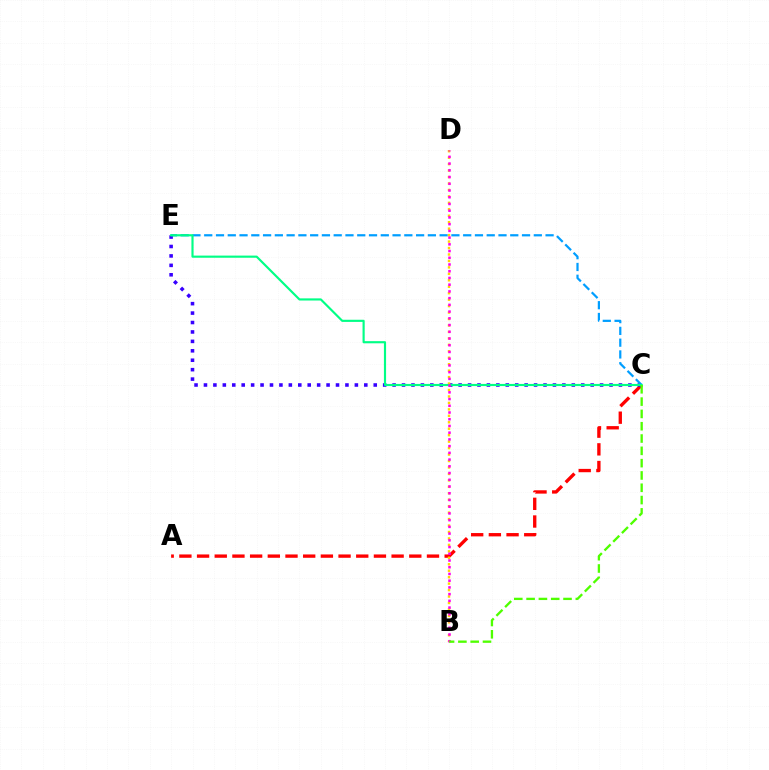{('A', 'C'): [{'color': '#ff0000', 'line_style': 'dashed', 'thickness': 2.4}], ('C', 'E'): [{'color': '#3700ff', 'line_style': 'dotted', 'thickness': 2.56}, {'color': '#009eff', 'line_style': 'dashed', 'thickness': 1.6}, {'color': '#00ff86', 'line_style': 'solid', 'thickness': 1.55}], ('B', 'D'): [{'color': '#ffd500', 'line_style': 'dotted', 'thickness': 1.75}, {'color': '#ff00ed', 'line_style': 'dotted', 'thickness': 1.83}], ('B', 'C'): [{'color': '#4fff00', 'line_style': 'dashed', 'thickness': 1.67}]}